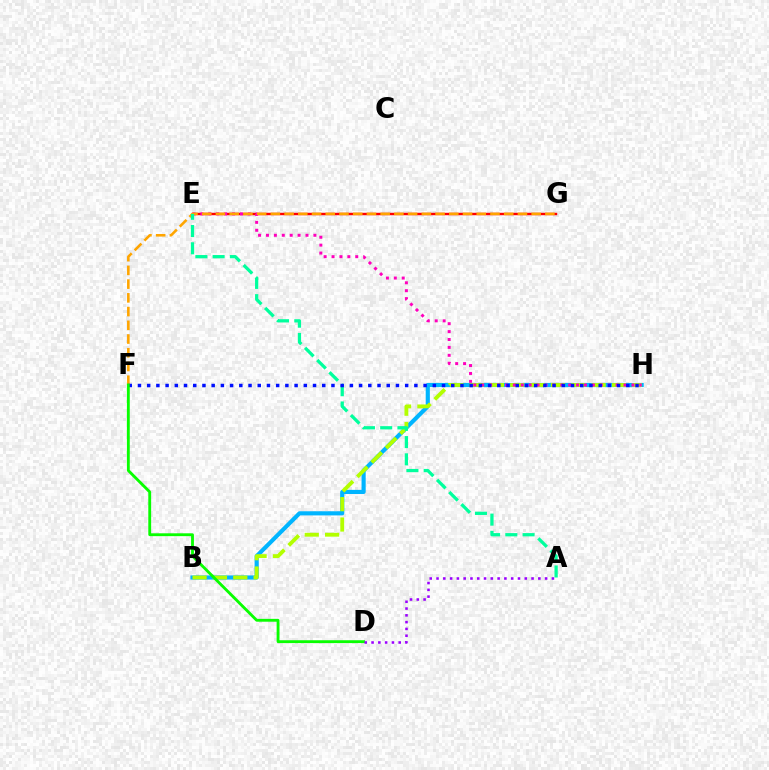{('B', 'H'): [{'color': '#00b5ff', 'line_style': 'solid', 'thickness': 2.98}, {'color': '#b3ff00', 'line_style': 'dashed', 'thickness': 2.76}], ('E', 'G'): [{'color': '#ff0000', 'line_style': 'solid', 'thickness': 1.74}], ('E', 'H'): [{'color': '#ff00bd', 'line_style': 'dotted', 'thickness': 2.15}], ('F', 'G'): [{'color': '#ffa500', 'line_style': 'dashed', 'thickness': 1.86}], ('A', 'E'): [{'color': '#00ff9d', 'line_style': 'dashed', 'thickness': 2.34}], ('F', 'H'): [{'color': '#0010ff', 'line_style': 'dotted', 'thickness': 2.5}], ('D', 'F'): [{'color': '#08ff00', 'line_style': 'solid', 'thickness': 2.05}], ('A', 'D'): [{'color': '#9b00ff', 'line_style': 'dotted', 'thickness': 1.84}]}